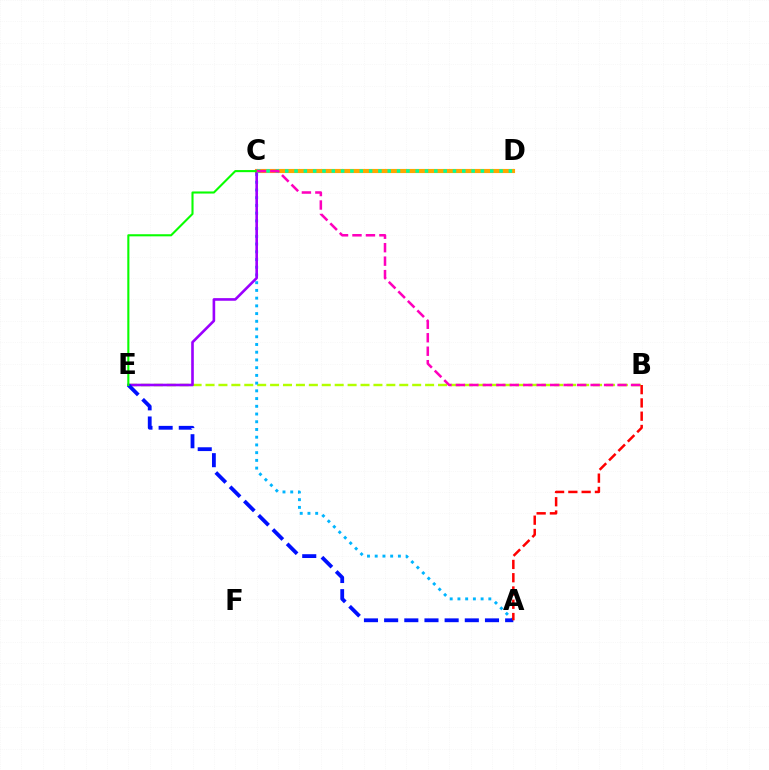{('B', 'E'): [{'color': '#b3ff00', 'line_style': 'dashed', 'thickness': 1.75}], ('C', 'D'): [{'color': '#ffa500', 'line_style': 'solid', 'thickness': 2.97}, {'color': '#00ff9d', 'line_style': 'dotted', 'thickness': 2.53}], ('A', 'C'): [{'color': '#00b5ff', 'line_style': 'dotted', 'thickness': 2.1}], ('C', 'E'): [{'color': '#9b00ff', 'line_style': 'solid', 'thickness': 1.89}, {'color': '#08ff00', 'line_style': 'solid', 'thickness': 1.51}], ('A', 'E'): [{'color': '#0010ff', 'line_style': 'dashed', 'thickness': 2.74}], ('B', 'C'): [{'color': '#ff00bd', 'line_style': 'dashed', 'thickness': 1.83}], ('A', 'B'): [{'color': '#ff0000', 'line_style': 'dashed', 'thickness': 1.8}]}